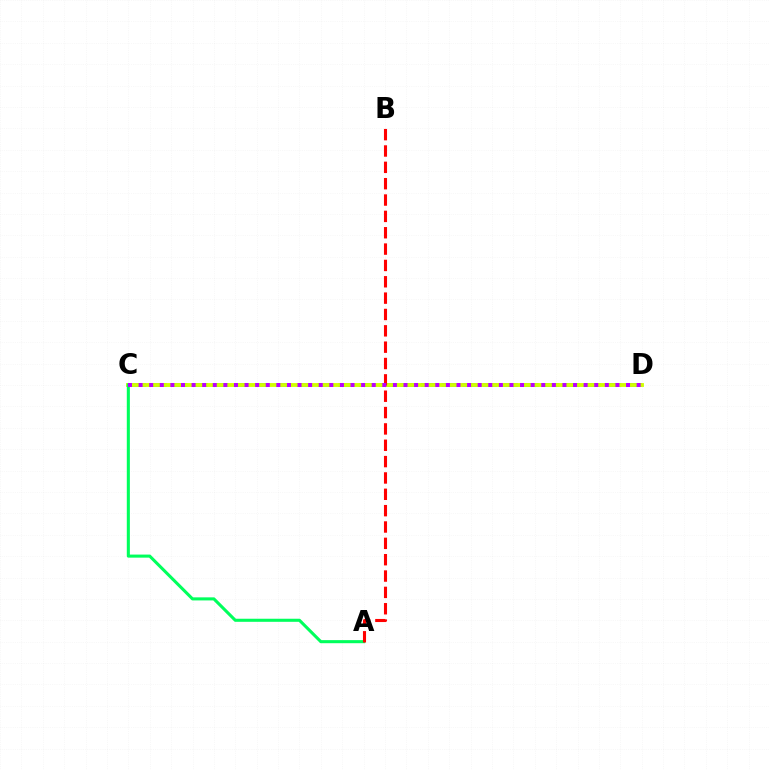{('C', 'D'): [{'color': '#0074ff', 'line_style': 'dashed', 'thickness': 2.81}, {'color': '#d1ff00', 'line_style': 'solid', 'thickness': 2.78}, {'color': '#b900ff', 'line_style': 'dotted', 'thickness': 2.88}], ('A', 'C'): [{'color': '#00ff5c', 'line_style': 'solid', 'thickness': 2.21}], ('A', 'B'): [{'color': '#ff0000', 'line_style': 'dashed', 'thickness': 2.22}]}